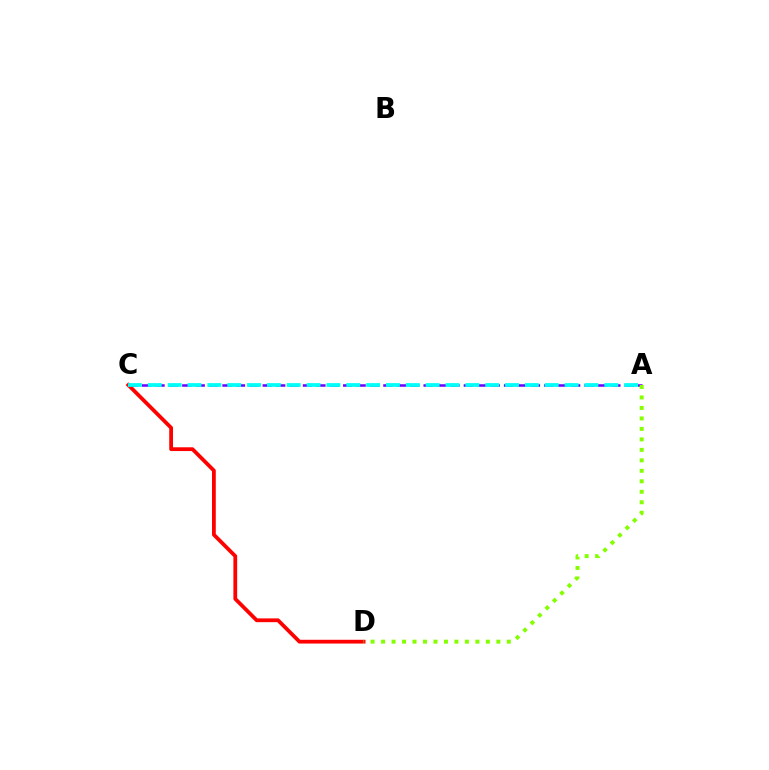{('A', 'C'): [{'color': '#7200ff', 'line_style': 'dashed', 'thickness': 1.82}, {'color': '#00fff6', 'line_style': 'dashed', 'thickness': 2.7}], ('C', 'D'): [{'color': '#ff0000', 'line_style': 'solid', 'thickness': 2.72}], ('A', 'D'): [{'color': '#84ff00', 'line_style': 'dotted', 'thickness': 2.85}]}